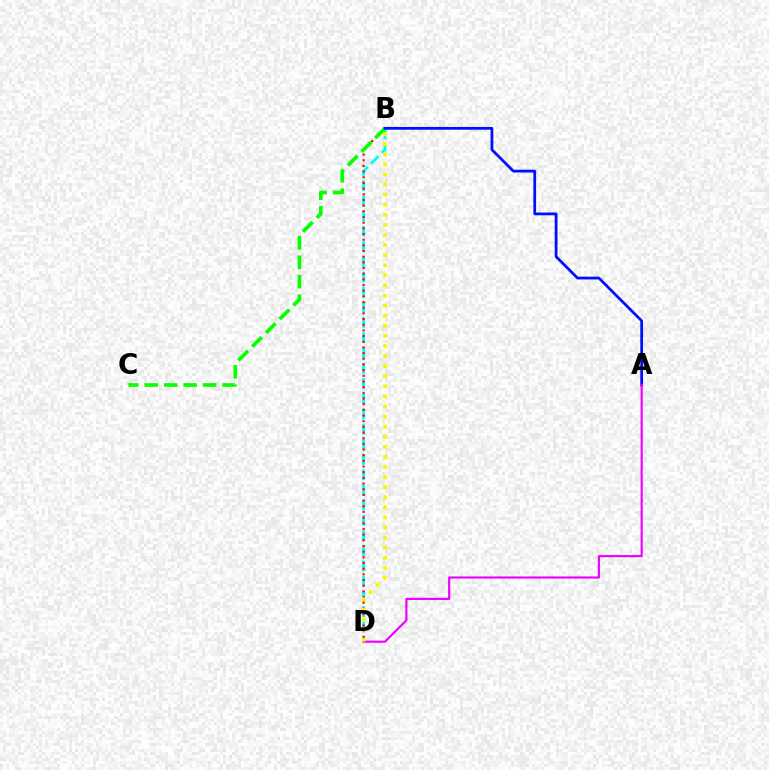{('B', 'D'): [{'color': '#00fff6', 'line_style': 'dashed', 'thickness': 2.07}, {'color': '#ff0000', 'line_style': 'dotted', 'thickness': 1.54}, {'color': '#fcf500', 'line_style': 'dotted', 'thickness': 2.74}], ('B', 'C'): [{'color': '#08ff00', 'line_style': 'dashed', 'thickness': 2.64}], ('A', 'B'): [{'color': '#0010ff', 'line_style': 'solid', 'thickness': 1.99}], ('A', 'D'): [{'color': '#ee00ff', 'line_style': 'solid', 'thickness': 1.55}]}